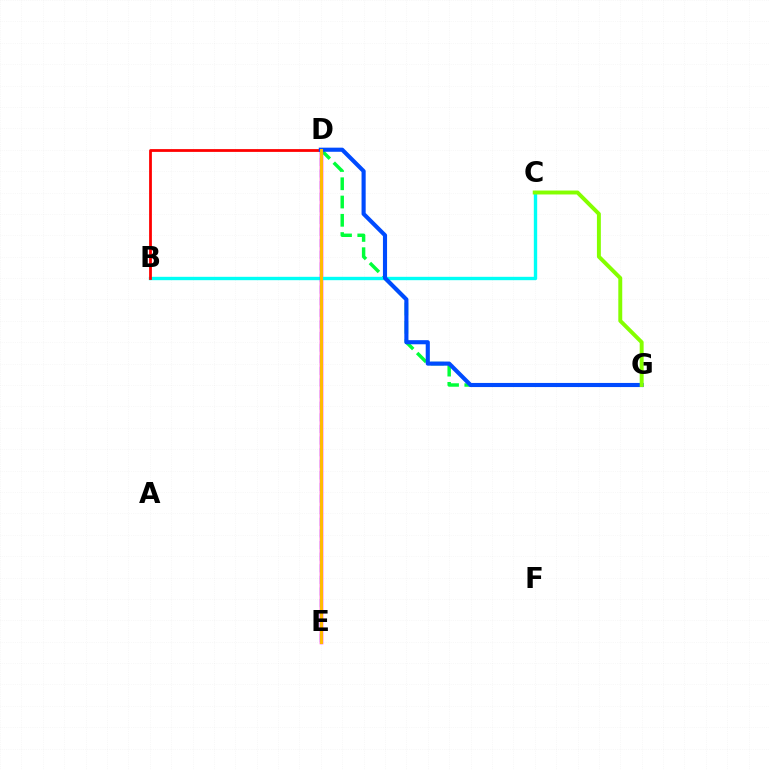{('D', 'G'): [{'color': '#00ff39', 'line_style': 'dashed', 'thickness': 2.48}, {'color': '#004bff', 'line_style': 'solid', 'thickness': 2.96}], ('D', 'E'): [{'color': '#ff00cf', 'line_style': 'solid', 'thickness': 2.51}, {'color': '#7200ff', 'line_style': 'dashed', 'thickness': 1.58}, {'color': '#ffbd00', 'line_style': 'solid', 'thickness': 2.13}], ('B', 'C'): [{'color': '#00fff6', 'line_style': 'solid', 'thickness': 2.43}], ('B', 'D'): [{'color': '#ff0000', 'line_style': 'solid', 'thickness': 2.0}], ('C', 'G'): [{'color': '#84ff00', 'line_style': 'solid', 'thickness': 2.83}]}